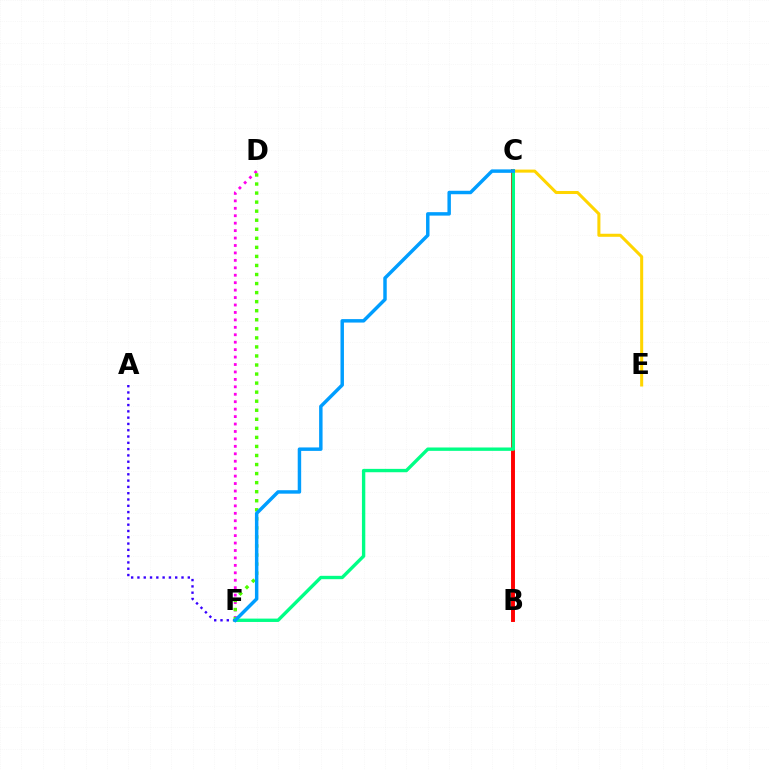{('B', 'C'): [{'color': '#ff0000', 'line_style': 'solid', 'thickness': 2.82}], ('A', 'F'): [{'color': '#3700ff', 'line_style': 'dotted', 'thickness': 1.71}], ('C', 'E'): [{'color': '#ffd500', 'line_style': 'solid', 'thickness': 2.19}], ('D', 'F'): [{'color': '#ff00ed', 'line_style': 'dotted', 'thickness': 2.02}, {'color': '#4fff00', 'line_style': 'dotted', 'thickness': 2.46}], ('C', 'F'): [{'color': '#00ff86', 'line_style': 'solid', 'thickness': 2.42}, {'color': '#009eff', 'line_style': 'solid', 'thickness': 2.49}]}